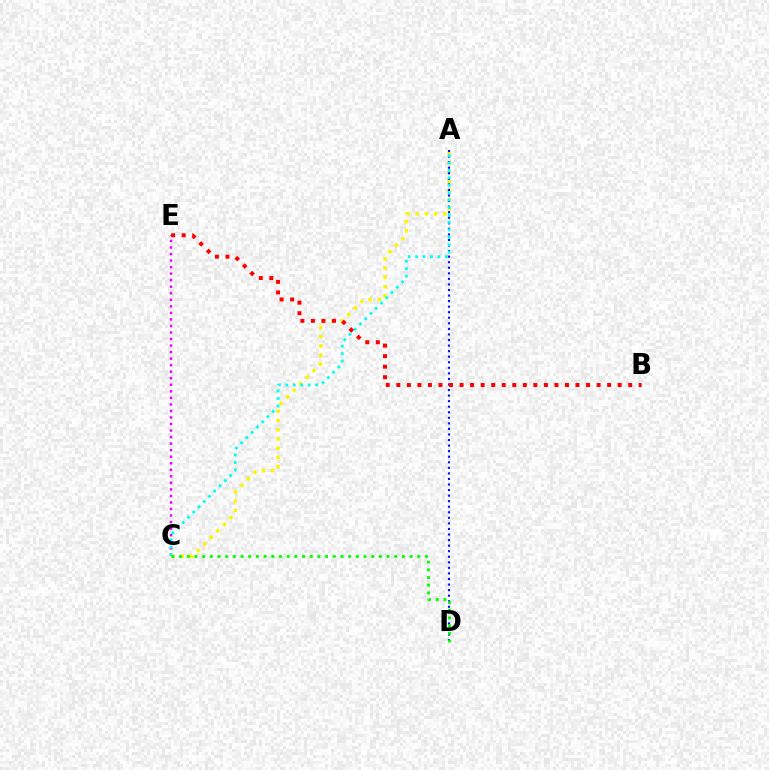{('A', 'C'): [{'color': '#fcf500', 'line_style': 'dotted', 'thickness': 2.51}, {'color': '#00fff6', 'line_style': 'dotted', 'thickness': 2.02}], ('C', 'E'): [{'color': '#ee00ff', 'line_style': 'dotted', 'thickness': 1.78}], ('A', 'D'): [{'color': '#0010ff', 'line_style': 'dotted', 'thickness': 1.51}], ('B', 'E'): [{'color': '#ff0000', 'line_style': 'dotted', 'thickness': 2.86}], ('C', 'D'): [{'color': '#08ff00', 'line_style': 'dotted', 'thickness': 2.09}]}